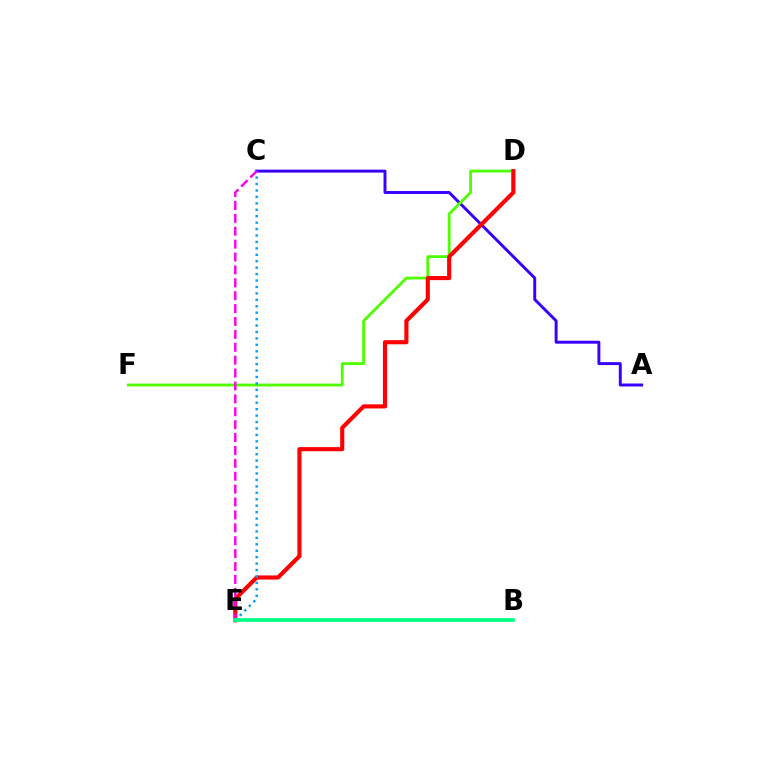{('A', 'C'): [{'color': '#3700ff', 'line_style': 'solid', 'thickness': 2.11}], ('D', 'F'): [{'color': '#4fff00', 'line_style': 'solid', 'thickness': 2.03}], ('B', 'E'): [{'color': '#ffd500', 'line_style': 'dashed', 'thickness': 1.67}, {'color': '#00ff86', 'line_style': 'solid', 'thickness': 2.68}], ('D', 'E'): [{'color': '#ff0000', 'line_style': 'solid', 'thickness': 2.97}], ('C', 'E'): [{'color': '#009eff', 'line_style': 'dotted', 'thickness': 1.75}, {'color': '#ff00ed', 'line_style': 'dashed', 'thickness': 1.75}]}